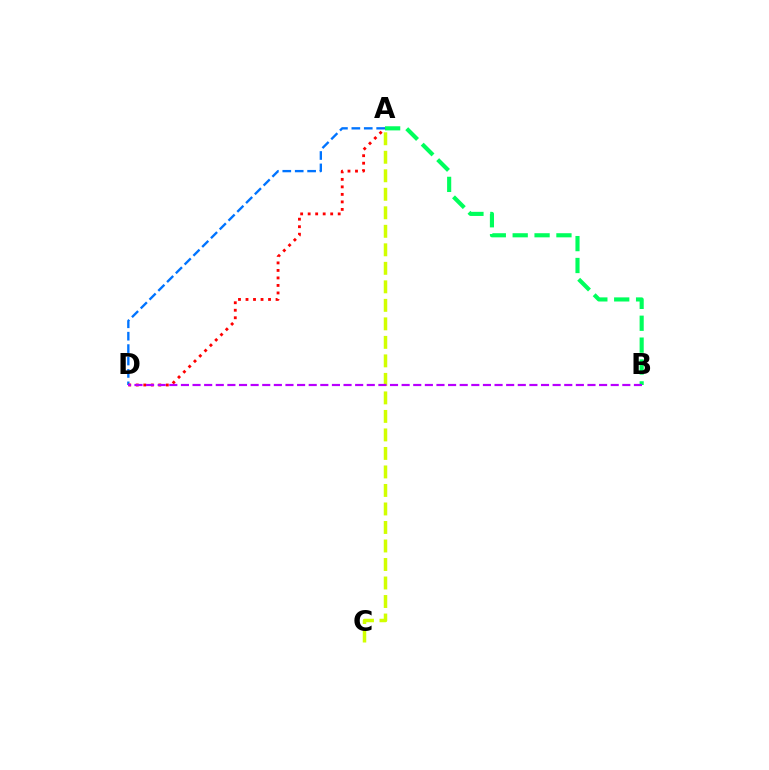{('A', 'B'): [{'color': '#00ff5c', 'line_style': 'dashed', 'thickness': 2.97}], ('A', 'C'): [{'color': '#d1ff00', 'line_style': 'dashed', 'thickness': 2.51}], ('A', 'D'): [{'color': '#0074ff', 'line_style': 'dashed', 'thickness': 1.69}, {'color': '#ff0000', 'line_style': 'dotted', 'thickness': 2.04}], ('B', 'D'): [{'color': '#b900ff', 'line_style': 'dashed', 'thickness': 1.58}]}